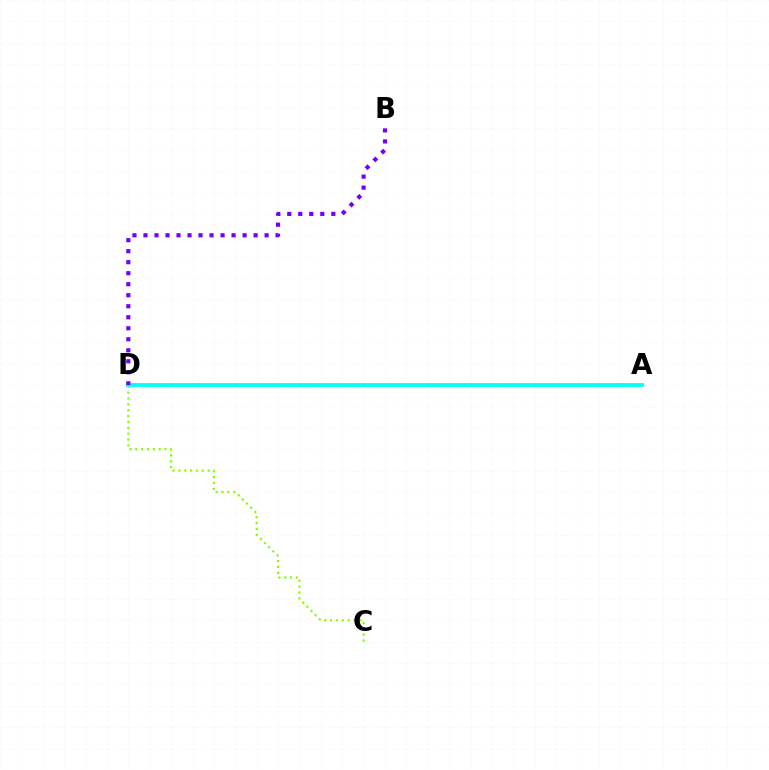{('C', 'D'): [{'color': '#84ff00', 'line_style': 'dotted', 'thickness': 1.59}], ('A', 'D'): [{'color': '#ff0000', 'line_style': 'dotted', 'thickness': 1.72}, {'color': '#00fff6', 'line_style': 'solid', 'thickness': 2.73}], ('B', 'D'): [{'color': '#7200ff', 'line_style': 'dotted', 'thickness': 2.99}]}